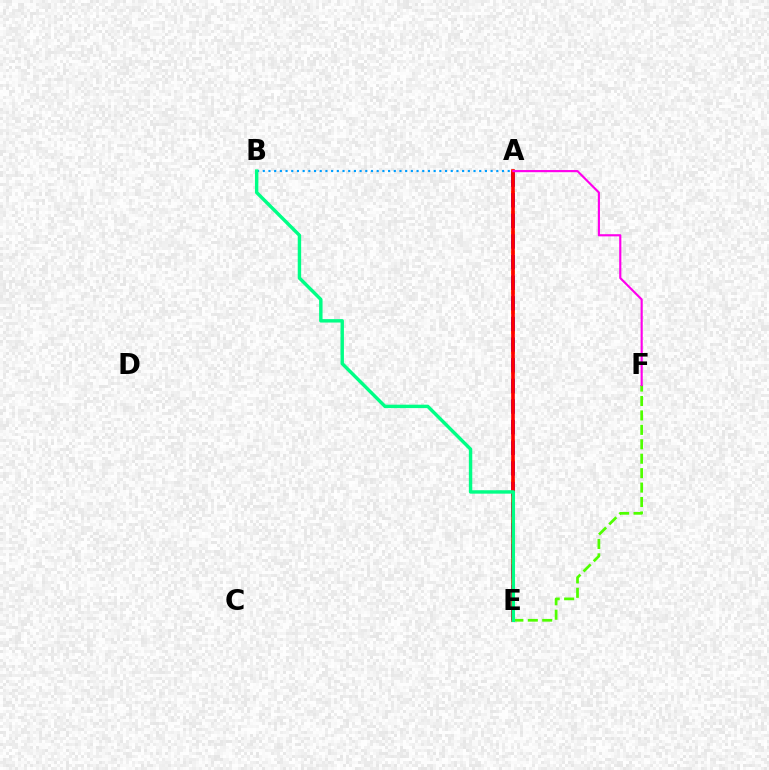{('A', 'B'): [{'color': '#009eff', 'line_style': 'dotted', 'thickness': 1.55}], ('E', 'F'): [{'color': '#4fff00', 'line_style': 'dashed', 'thickness': 1.96}], ('A', 'E'): [{'color': '#ffd500', 'line_style': 'dotted', 'thickness': 2.7}, {'color': '#3700ff', 'line_style': 'dashed', 'thickness': 2.8}, {'color': '#ff0000', 'line_style': 'solid', 'thickness': 2.62}], ('A', 'F'): [{'color': '#ff00ed', 'line_style': 'solid', 'thickness': 1.56}], ('B', 'E'): [{'color': '#00ff86', 'line_style': 'solid', 'thickness': 2.46}]}